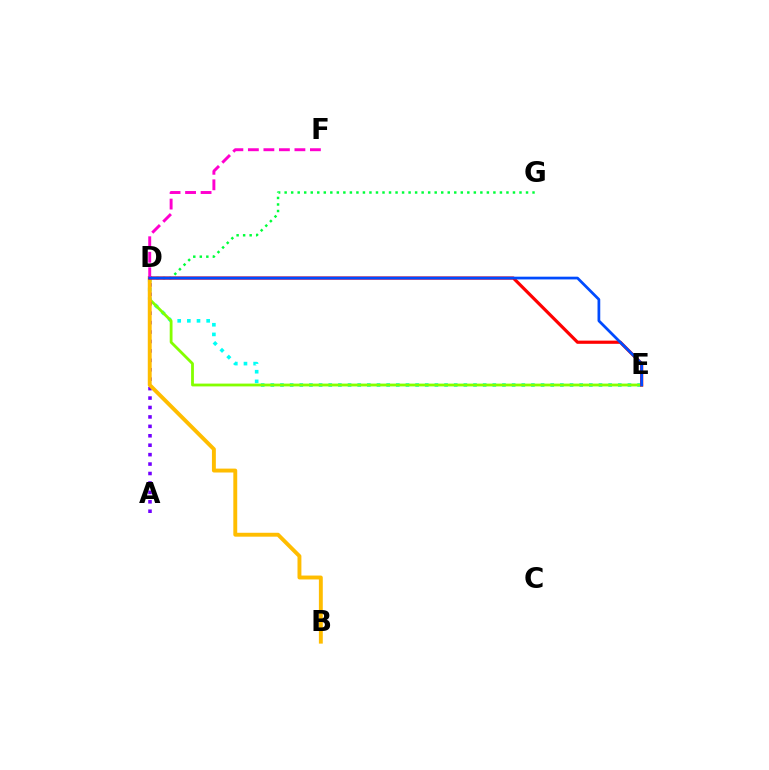{('D', 'G'): [{'color': '#00ff39', 'line_style': 'dotted', 'thickness': 1.77}], ('D', 'E'): [{'color': '#00fff6', 'line_style': 'dotted', 'thickness': 2.62}, {'color': '#84ff00', 'line_style': 'solid', 'thickness': 2.02}, {'color': '#ff0000', 'line_style': 'solid', 'thickness': 2.29}, {'color': '#004bff', 'line_style': 'solid', 'thickness': 1.97}], ('A', 'D'): [{'color': '#7200ff', 'line_style': 'dotted', 'thickness': 2.56}], ('B', 'D'): [{'color': '#ffbd00', 'line_style': 'solid', 'thickness': 2.81}], ('D', 'F'): [{'color': '#ff00cf', 'line_style': 'dashed', 'thickness': 2.11}]}